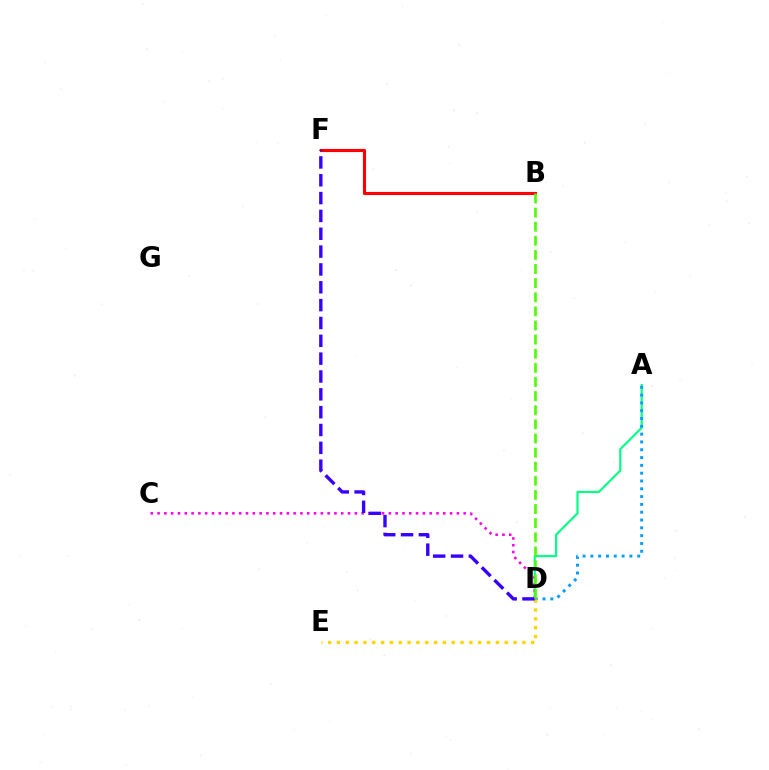{('A', 'D'): [{'color': '#00ff86', 'line_style': 'solid', 'thickness': 1.56}, {'color': '#009eff', 'line_style': 'dotted', 'thickness': 2.12}], ('B', 'F'): [{'color': '#ff0000', 'line_style': 'solid', 'thickness': 2.26}], ('D', 'E'): [{'color': '#ffd500', 'line_style': 'dotted', 'thickness': 2.4}], ('C', 'D'): [{'color': '#ff00ed', 'line_style': 'dotted', 'thickness': 1.85}], ('D', 'F'): [{'color': '#3700ff', 'line_style': 'dashed', 'thickness': 2.42}], ('B', 'D'): [{'color': '#4fff00', 'line_style': 'dashed', 'thickness': 1.92}]}